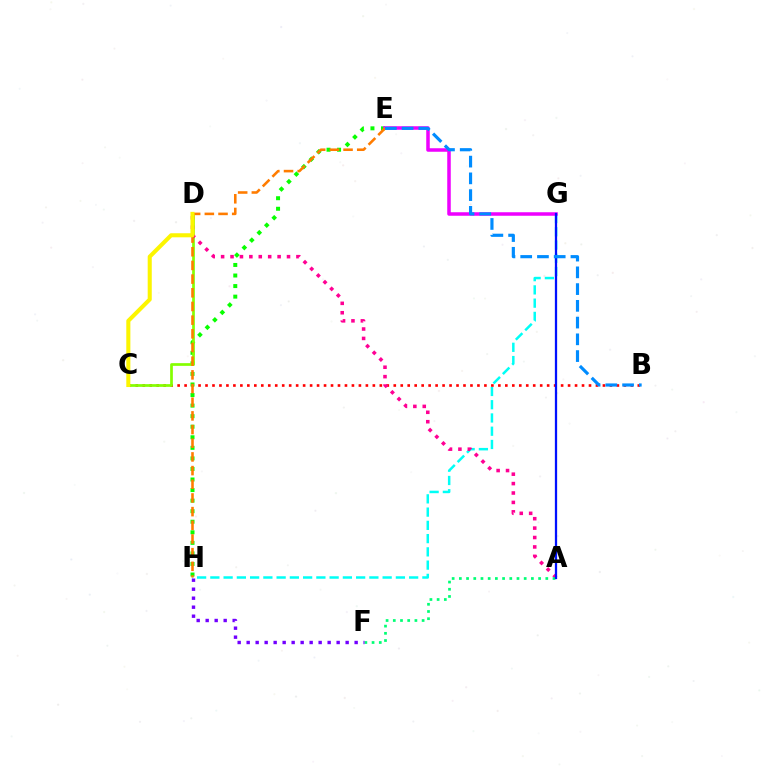{('G', 'H'): [{'color': '#00fff6', 'line_style': 'dashed', 'thickness': 1.8}], ('B', 'C'): [{'color': '#ff0000', 'line_style': 'dotted', 'thickness': 1.89}], ('E', 'H'): [{'color': '#08ff00', 'line_style': 'dotted', 'thickness': 2.87}, {'color': '#ff7c00', 'line_style': 'dashed', 'thickness': 1.86}], ('C', 'D'): [{'color': '#84ff00', 'line_style': 'solid', 'thickness': 1.95}, {'color': '#fcf500', 'line_style': 'solid', 'thickness': 2.92}], ('A', 'D'): [{'color': '#ff0094', 'line_style': 'dotted', 'thickness': 2.56}], ('A', 'F'): [{'color': '#00ff74', 'line_style': 'dotted', 'thickness': 1.96}], ('E', 'G'): [{'color': '#ee00ff', 'line_style': 'solid', 'thickness': 2.53}], ('F', 'H'): [{'color': '#7200ff', 'line_style': 'dotted', 'thickness': 2.44}], ('A', 'G'): [{'color': '#0010ff', 'line_style': 'solid', 'thickness': 1.64}], ('B', 'E'): [{'color': '#008cff', 'line_style': 'dashed', 'thickness': 2.27}]}